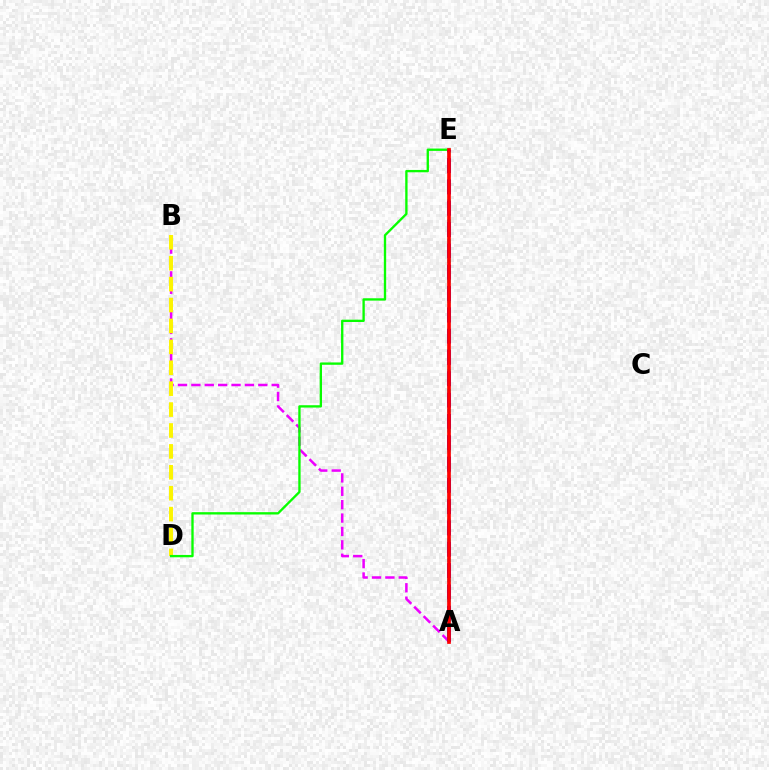{('A', 'B'): [{'color': '#ee00ff', 'line_style': 'dashed', 'thickness': 1.82}], ('B', 'D'): [{'color': '#fcf500', 'line_style': 'dashed', 'thickness': 2.84}], ('A', 'E'): [{'color': '#00fff6', 'line_style': 'dotted', 'thickness': 2.71}, {'color': '#0010ff', 'line_style': 'dashed', 'thickness': 2.9}, {'color': '#ff0000', 'line_style': 'solid', 'thickness': 2.66}], ('D', 'E'): [{'color': '#08ff00', 'line_style': 'solid', 'thickness': 1.68}]}